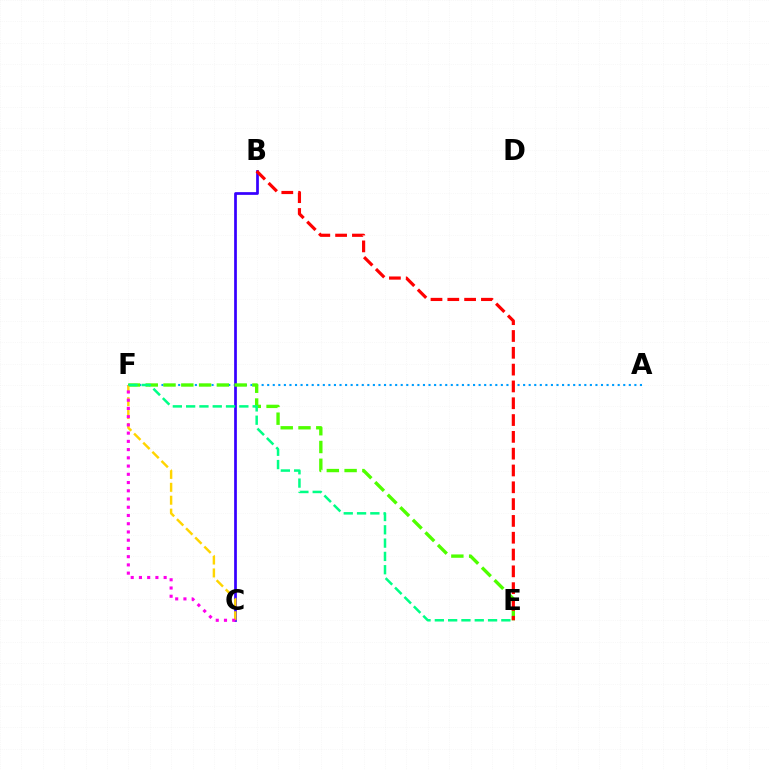{('A', 'F'): [{'color': '#009eff', 'line_style': 'dotted', 'thickness': 1.51}], ('B', 'C'): [{'color': '#3700ff', 'line_style': 'solid', 'thickness': 1.97}], ('E', 'F'): [{'color': '#4fff00', 'line_style': 'dashed', 'thickness': 2.41}, {'color': '#00ff86', 'line_style': 'dashed', 'thickness': 1.81}], ('B', 'E'): [{'color': '#ff0000', 'line_style': 'dashed', 'thickness': 2.28}], ('C', 'F'): [{'color': '#ffd500', 'line_style': 'dashed', 'thickness': 1.76}, {'color': '#ff00ed', 'line_style': 'dotted', 'thickness': 2.24}]}